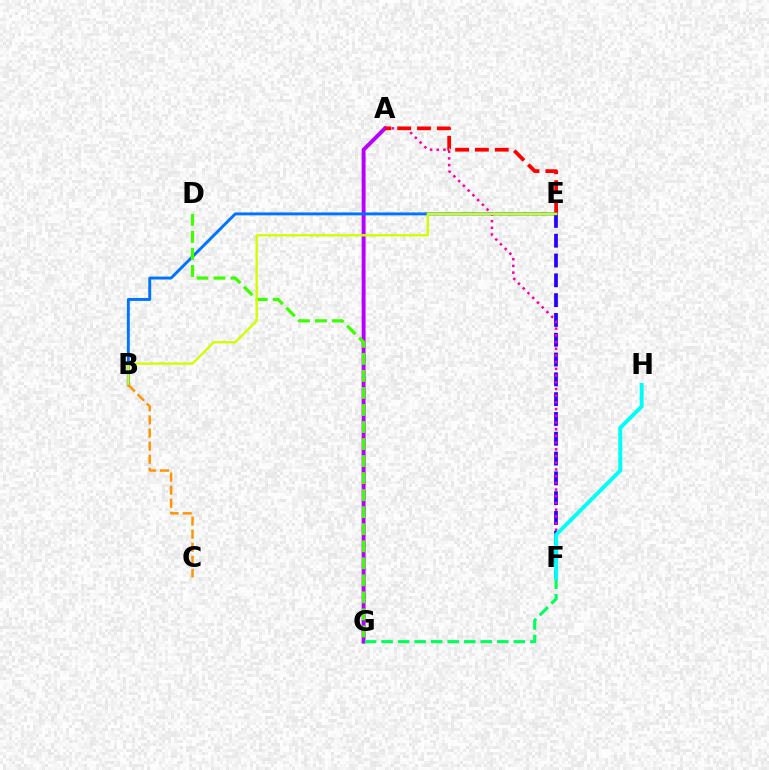{('E', 'F'): [{'color': '#2500ff', 'line_style': 'dashed', 'thickness': 2.69}], ('A', 'F'): [{'color': '#ff00ac', 'line_style': 'dotted', 'thickness': 1.82}], ('A', 'G'): [{'color': '#b900ff', 'line_style': 'solid', 'thickness': 2.82}], ('A', 'E'): [{'color': '#ff0000', 'line_style': 'dashed', 'thickness': 2.69}], ('F', 'G'): [{'color': '#00ff5c', 'line_style': 'dashed', 'thickness': 2.25}], ('B', 'E'): [{'color': '#0074ff', 'line_style': 'solid', 'thickness': 2.1}, {'color': '#d1ff00', 'line_style': 'solid', 'thickness': 1.71}], ('D', 'G'): [{'color': '#3dff00', 'line_style': 'dashed', 'thickness': 2.31}], ('F', 'H'): [{'color': '#00fff6', 'line_style': 'solid', 'thickness': 2.86}], ('B', 'C'): [{'color': '#ff9400', 'line_style': 'dashed', 'thickness': 1.78}]}